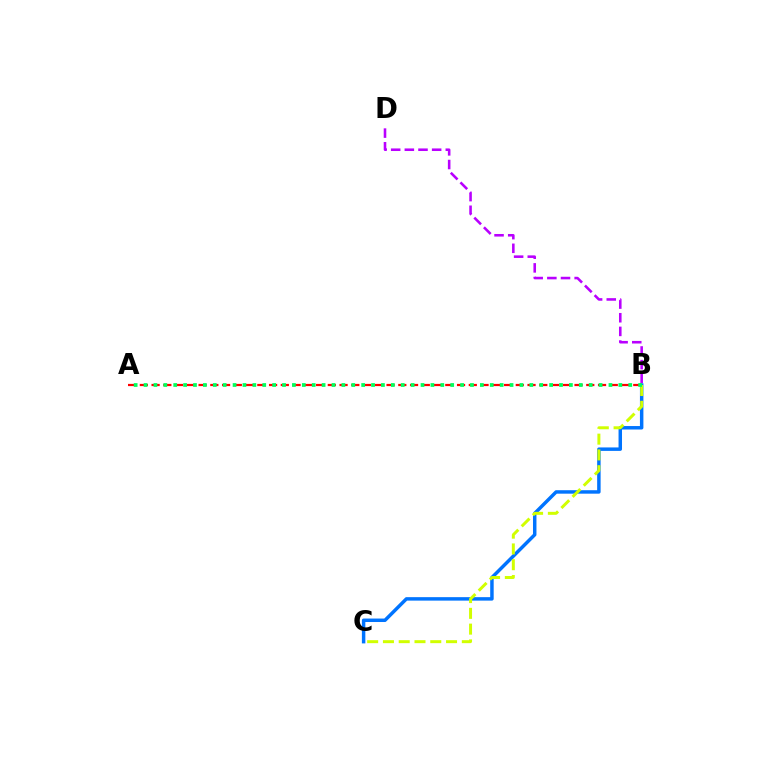{('B', 'C'): [{'color': '#0074ff', 'line_style': 'solid', 'thickness': 2.5}, {'color': '#d1ff00', 'line_style': 'dashed', 'thickness': 2.14}], ('A', 'B'): [{'color': '#ff0000', 'line_style': 'dashed', 'thickness': 1.6}, {'color': '#00ff5c', 'line_style': 'dotted', 'thickness': 2.69}], ('B', 'D'): [{'color': '#b900ff', 'line_style': 'dashed', 'thickness': 1.85}]}